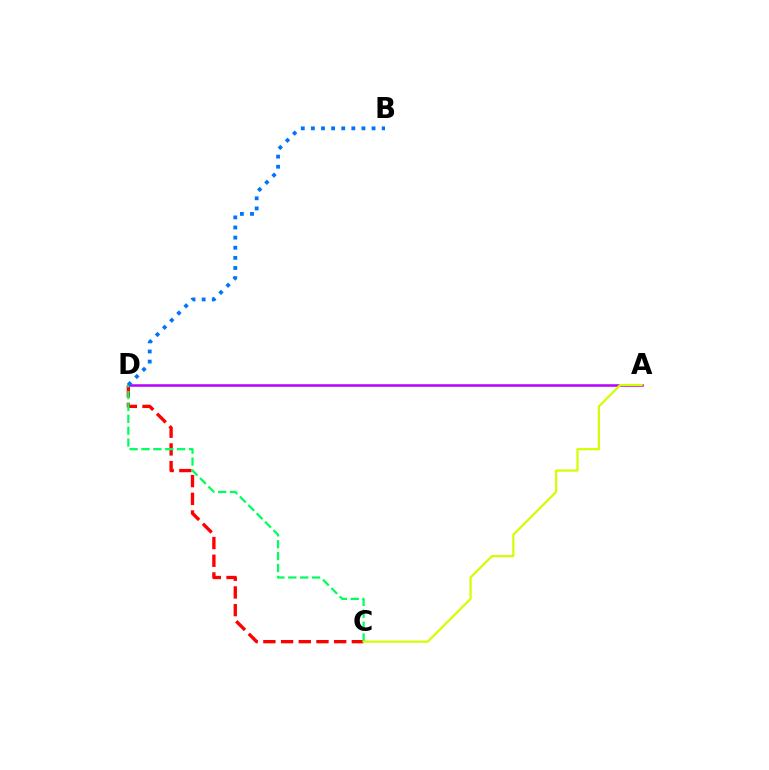{('C', 'D'): [{'color': '#ff0000', 'line_style': 'dashed', 'thickness': 2.4}, {'color': '#00ff5c', 'line_style': 'dashed', 'thickness': 1.61}], ('A', 'D'): [{'color': '#b900ff', 'line_style': 'solid', 'thickness': 1.83}], ('B', 'D'): [{'color': '#0074ff', 'line_style': 'dotted', 'thickness': 2.75}], ('A', 'C'): [{'color': '#d1ff00', 'line_style': 'solid', 'thickness': 1.57}]}